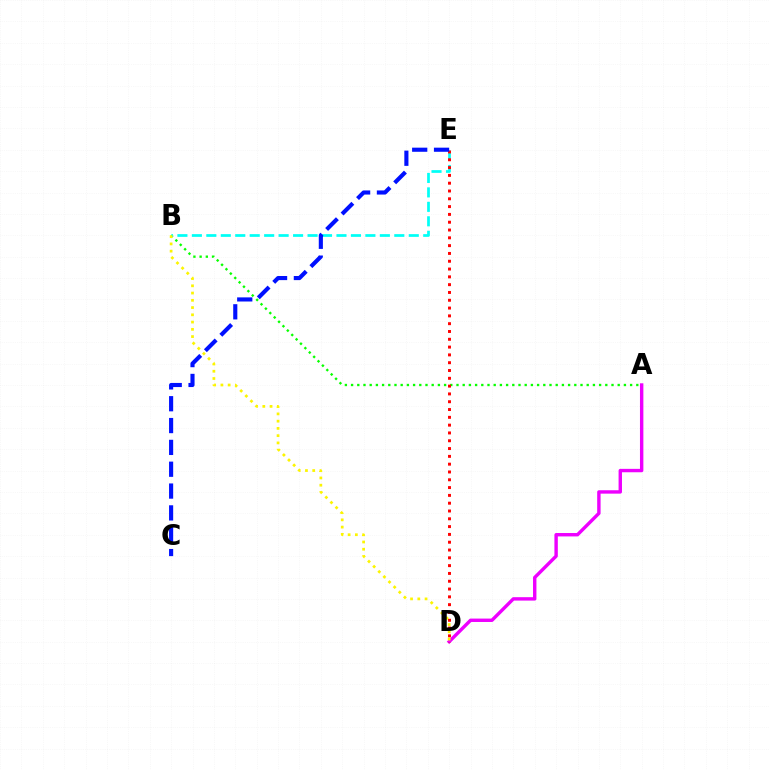{('A', 'B'): [{'color': '#08ff00', 'line_style': 'dotted', 'thickness': 1.68}], ('A', 'D'): [{'color': '#ee00ff', 'line_style': 'solid', 'thickness': 2.45}], ('B', 'E'): [{'color': '#00fff6', 'line_style': 'dashed', 'thickness': 1.96}], ('D', 'E'): [{'color': '#ff0000', 'line_style': 'dotted', 'thickness': 2.12}], ('B', 'D'): [{'color': '#fcf500', 'line_style': 'dotted', 'thickness': 1.97}], ('C', 'E'): [{'color': '#0010ff', 'line_style': 'dashed', 'thickness': 2.97}]}